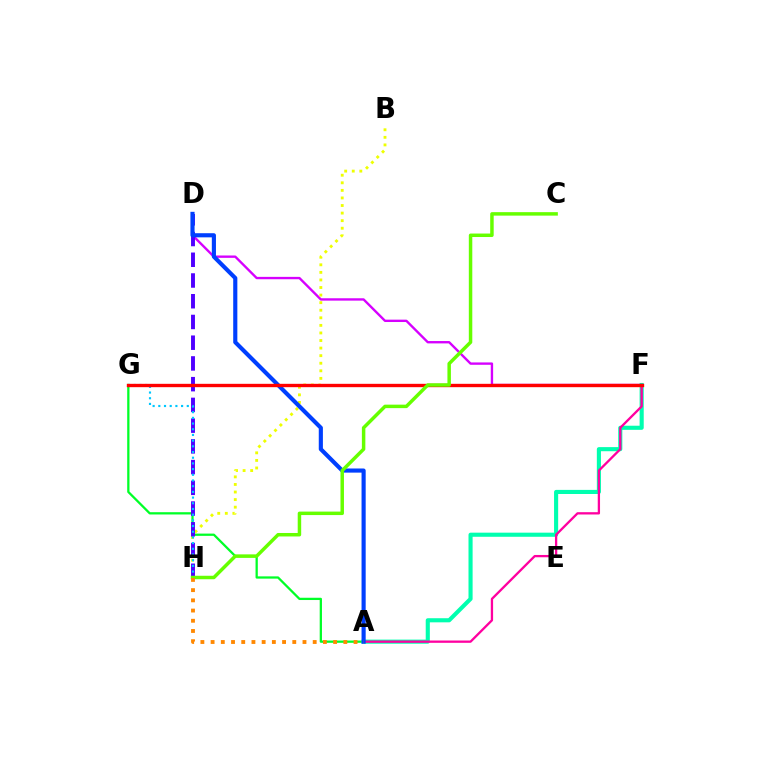{('D', 'F'): [{'color': '#d600ff', 'line_style': 'solid', 'thickness': 1.7}], ('A', 'G'): [{'color': '#00ff27', 'line_style': 'solid', 'thickness': 1.63}], ('B', 'H'): [{'color': '#eeff00', 'line_style': 'dotted', 'thickness': 2.06}], ('A', 'F'): [{'color': '#00ffaf', 'line_style': 'solid', 'thickness': 2.96}, {'color': '#ff00a0', 'line_style': 'solid', 'thickness': 1.66}], ('D', 'H'): [{'color': '#4f00ff', 'line_style': 'dashed', 'thickness': 2.82}], ('G', 'H'): [{'color': '#00c7ff', 'line_style': 'dotted', 'thickness': 1.55}], ('A', 'D'): [{'color': '#003fff', 'line_style': 'solid', 'thickness': 2.98}], ('F', 'G'): [{'color': '#ff0000', 'line_style': 'solid', 'thickness': 2.42}], ('C', 'H'): [{'color': '#66ff00', 'line_style': 'solid', 'thickness': 2.5}], ('A', 'H'): [{'color': '#ff8800', 'line_style': 'dotted', 'thickness': 2.77}]}